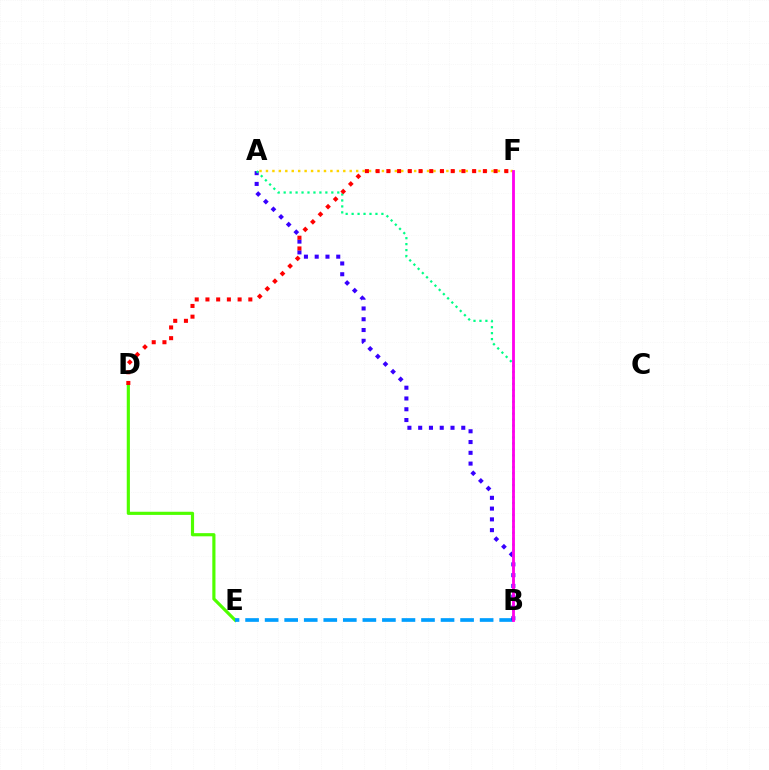{('D', 'E'): [{'color': '#4fff00', 'line_style': 'solid', 'thickness': 2.28}], ('B', 'E'): [{'color': '#009eff', 'line_style': 'dashed', 'thickness': 2.66}], ('A', 'B'): [{'color': '#3700ff', 'line_style': 'dotted', 'thickness': 2.93}, {'color': '#00ff86', 'line_style': 'dotted', 'thickness': 1.62}], ('A', 'F'): [{'color': '#ffd500', 'line_style': 'dotted', 'thickness': 1.75}], ('B', 'F'): [{'color': '#ff00ed', 'line_style': 'solid', 'thickness': 2.04}], ('D', 'F'): [{'color': '#ff0000', 'line_style': 'dotted', 'thickness': 2.91}]}